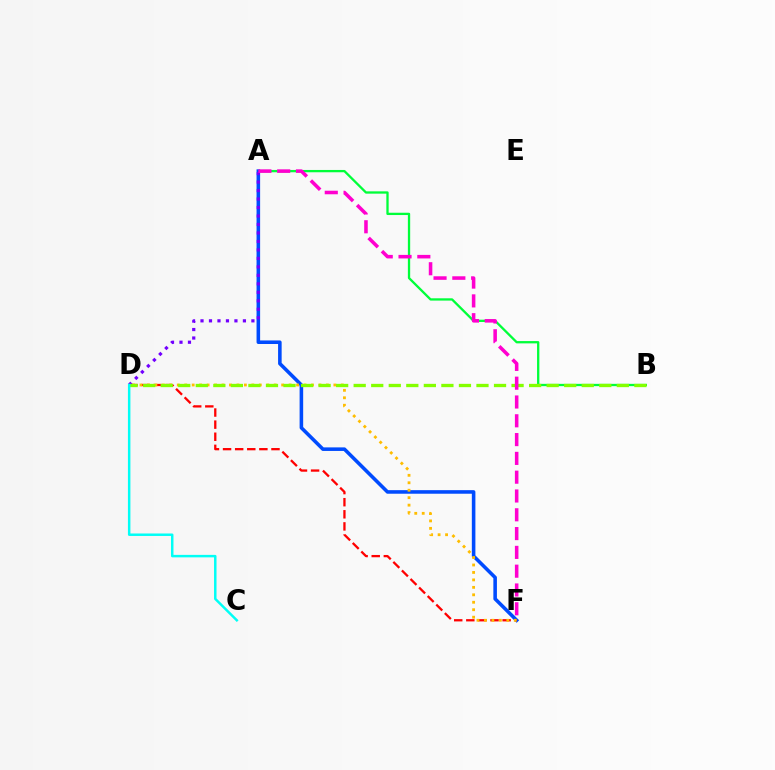{('A', 'B'): [{'color': '#00ff39', 'line_style': 'solid', 'thickness': 1.66}], ('A', 'F'): [{'color': '#004bff', 'line_style': 'solid', 'thickness': 2.57}, {'color': '#ff00cf', 'line_style': 'dashed', 'thickness': 2.55}], ('D', 'F'): [{'color': '#ff0000', 'line_style': 'dashed', 'thickness': 1.64}, {'color': '#ffbd00', 'line_style': 'dotted', 'thickness': 2.03}], ('A', 'D'): [{'color': '#7200ff', 'line_style': 'dotted', 'thickness': 2.3}], ('B', 'D'): [{'color': '#84ff00', 'line_style': 'dashed', 'thickness': 2.38}], ('C', 'D'): [{'color': '#00fff6', 'line_style': 'solid', 'thickness': 1.78}]}